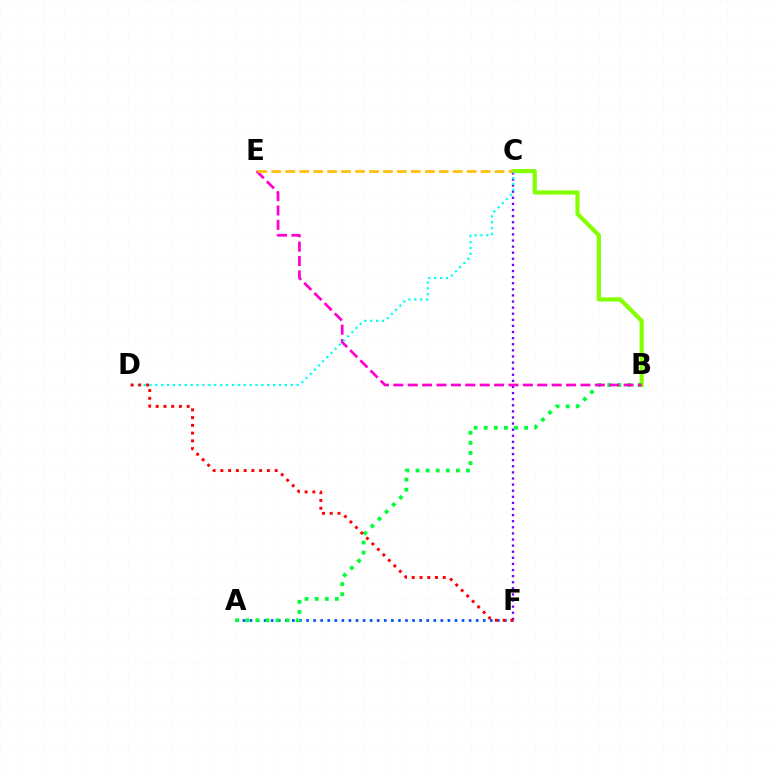{('B', 'C'): [{'color': '#84ff00', 'line_style': 'solid', 'thickness': 2.99}], ('A', 'F'): [{'color': '#004bff', 'line_style': 'dotted', 'thickness': 1.92}], ('C', 'F'): [{'color': '#7200ff', 'line_style': 'dotted', 'thickness': 1.66}], ('A', 'B'): [{'color': '#00ff39', 'line_style': 'dotted', 'thickness': 2.74}], ('B', 'E'): [{'color': '#ff00cf', 'line_style': 'dashed', 'thickness': 1.96}], ('C', 'D'): [{'color': '#00fff6', 'line_style': 'dotted', 'thickness': 1.6}], ('D', 'F'): [{'color': '#ff0000', 'line_style': 'dotted', 'thickness': 2.11}], ('C', 'E'): [{'color': '#ffbd00', 'line_style': 'dashed', 'thickness': 1.9}]}